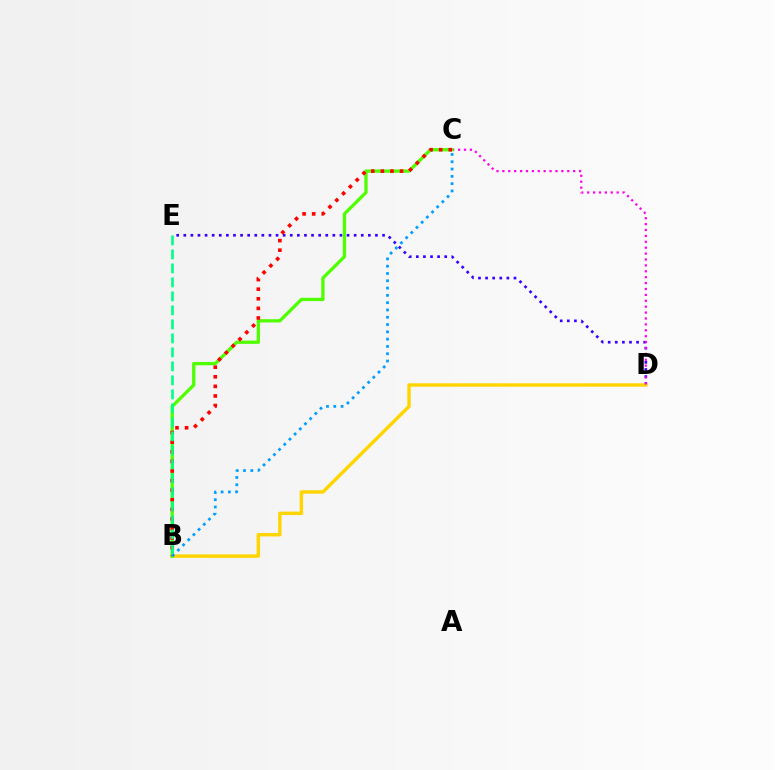{('D', 'E'): [{'color': '#3700ff', 'line_style': 'dotted', 'thickness': 1.93}], ('B', 'D'): [{'color': '#ffd500', 'line_style': 'solid', 'thickness': 2.47}], ('C', 'D'): [{'color': '#ff00ed', 'line_style': 'dotted', 'thickness': 1.6}], ('B', 'C'): [{'color': '#4fff00', 'line_style': 'solid', 'thickness': 2.37}, {'color': '#ff0000', 'line_style': 'dotted', 'thickness': 2.61}, {'color': '#009eff', 'line_style': 'dotted', 'thickness': 1.98}], ('B', 'E'): [{'color': '#00ff86', 'line_style': 'dashed', 'thickness': 1.9}]}